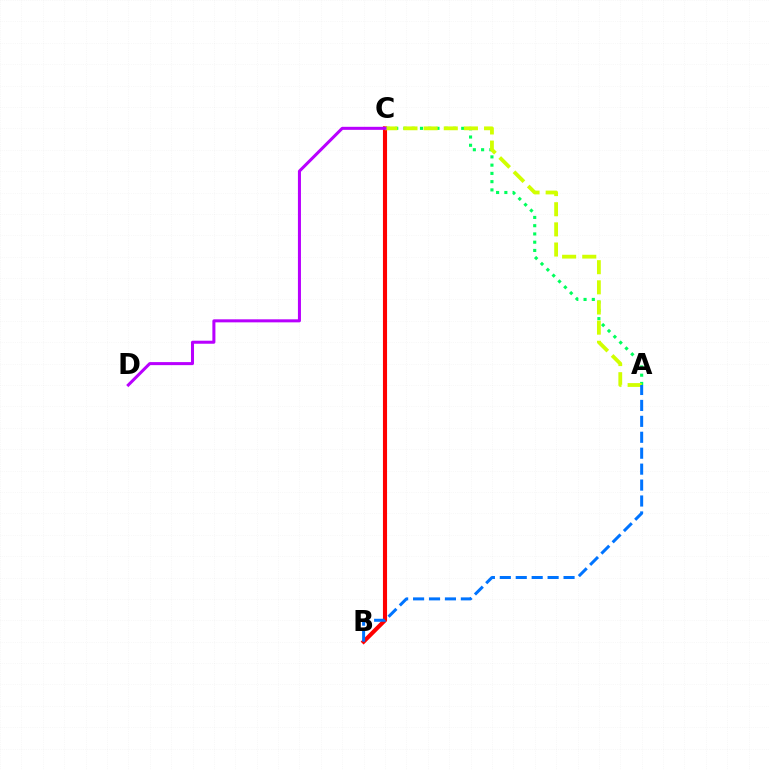{('B', 'C'): [{'color': '#ff0000', 'line_style': 'solid', 'thickness': 2.95}], ('A', 'C'): [{'color': '#00ff5c', 'line_style': 'dotted', 'thickness': 2.24}, {'color': '#d1ff00', 'line_style': 'dashed', 'thickness': 2.74}], ('A', 'B'): [{'color': '#0074ff', 'line_style': 'dashed', 'thickness': 2.16}], ('C', 'D'): [{'color': '#b900ff', 'line_style': 'solid', 'thickness': 2.18}]}